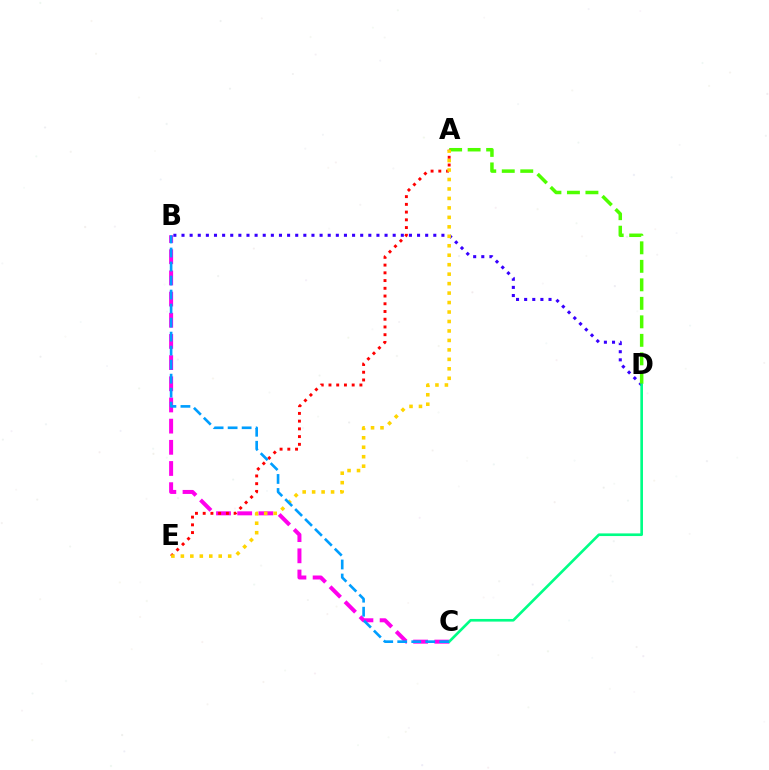{('B', 'C'): [{'color': '#ff00ed', 'line_style': 'dashed', 'thickness': 2.88}, {'color': '#009eff', 'line_style': 'dashed', 'thickness': 1.9}], ('B', 'D'): [{'color': '#3700ff', 'line_style': 'dotted', 'thickness': 2.21}], ('A', 'D'): [{'color': '#4fff00', 'line_style': 'dashed', 'thickness': 2.51}], ('A', 'E'): [{'color': '#ff0000', 'line_style': 'dotted', 'thickness': 2.1}, {'color': '#ffd500', 'line_style': 'dotted', 'thickness': 2.57}], ('C', 'D'): [{'color': '#00ff86', 'line_style': 'solid', 'thickness': 1.91}]}